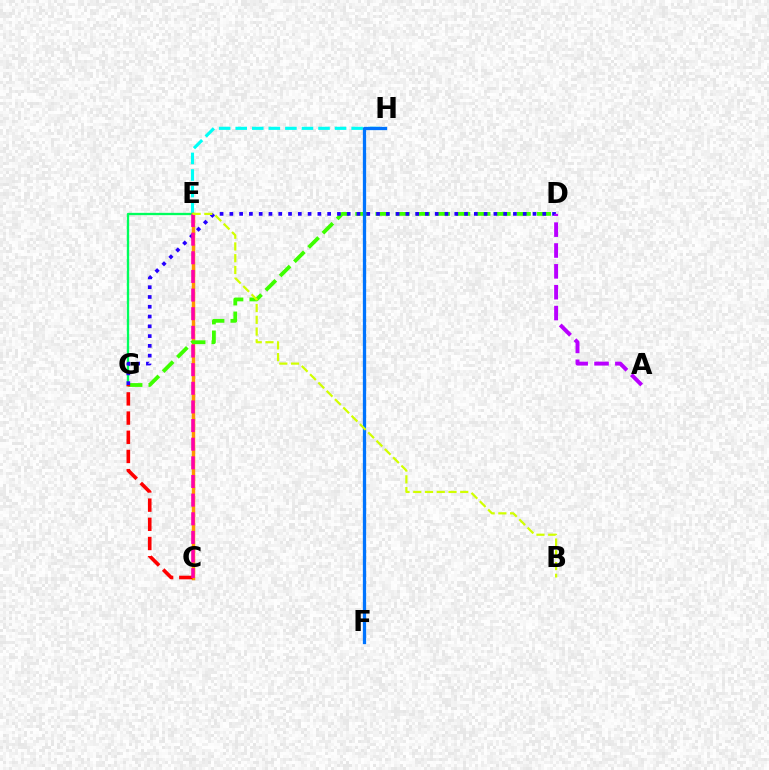{('E', 'H'): [{'color': '#00fff6', 'line_style': 'dashed', 'thickness': 2.25}], ('E', 'G'): [{'color': '#00ff5c', 'line_style': 'solid', 'thickness': 1.66}], ('C', 'E'): [{'color': '#ff9400', 'line_style': 'solid', 'thickness': 2.49}, {'color': '#ff00ac', 'line_style': 'dashed', 'thickness': 2.53}], ('D', 'G'): [{'color': '#3dff00', 'line_style': 'dashed', 'thickness': 2.74}, {'color': '#2500ff', 'line_style': 'dotted', 'thickness': 2.66}], ('F', 'H'): [{'color': '#0074ff', 'line_style': 'solid', 'thickness': 2.36}], ('C', 'G'): [{'color': '#ff0000', 'line_style': 'dashed', 'thickness': 2.61}], ('A', 'D'): [{'color': '#b900ff', 'line_style': 'dashed', 'thickness': 2.83}], ('B', 'E'): [{'color': '#d1ff00', 'line_style': 'dashed', 'thickness': 1.6}]}